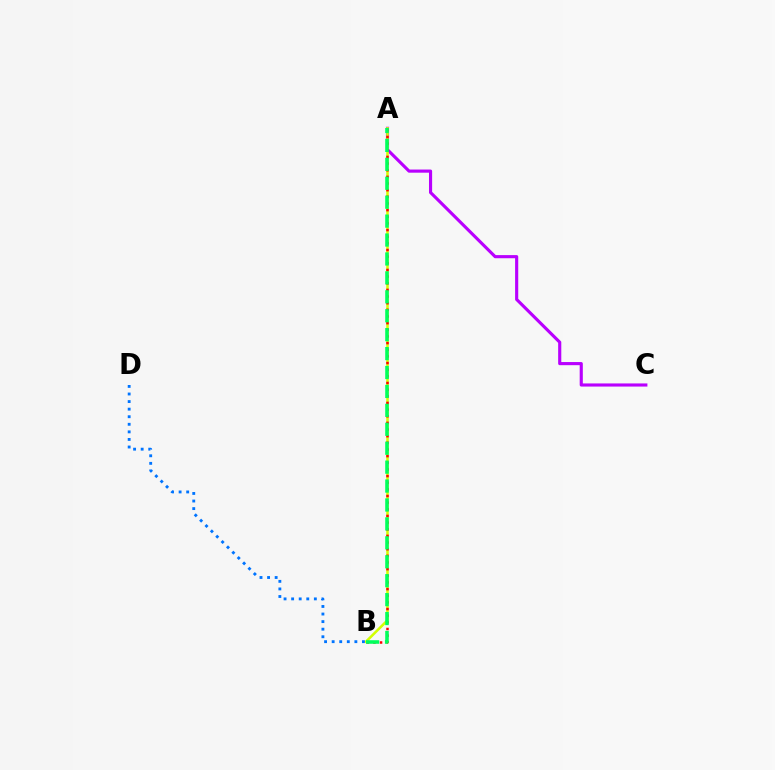{('A', 'C'): [{'color': '#b900ff', 'line_style': 'solid', 'thickness': 2.26}], ('A', 'B'): [{'color': '#d1ff00', 'line_style': 'solid', 'thickness': 1.83}, {'color': '#ff0000', 'line_style': 'dotted', 'thickness': 1.81}, {'color': '#00ff5c', 'line_style': 'dashed', 'thickness': 2.57}], ('B', 'D'): [{'color': '#0074ff', 'line_style': 'dotted', 'thickness': 2.06}]}